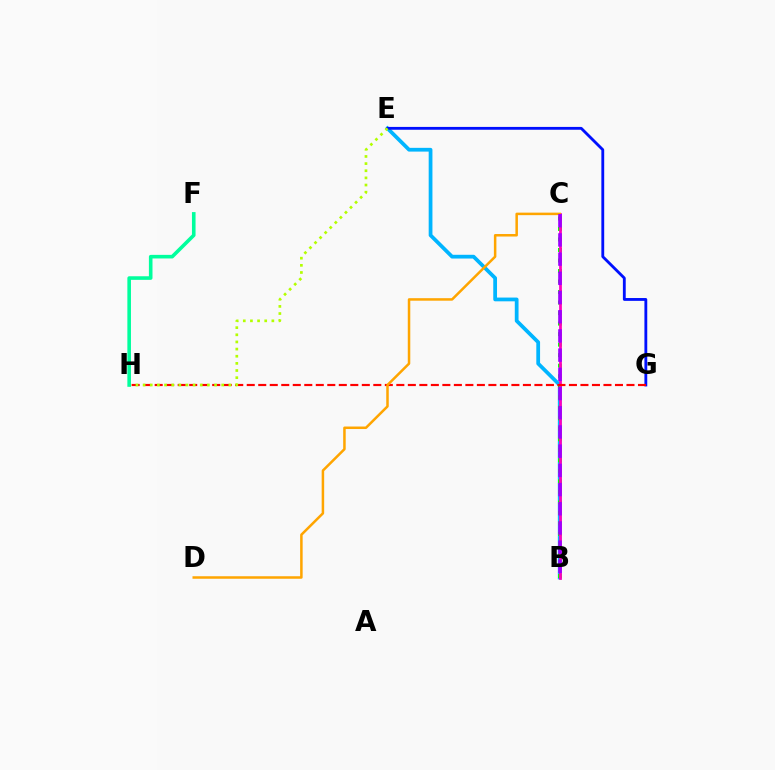{('B', 'E'): [{'color': '#00b5ff', 'line_style': 'solid', 'thickness': 2.7}], ('B', 'C'): [{'color': '#08ff00', 'line_style': 'dotted', 'thickness': 2.86}, {'color': '#ff00bd', 'line_style': 'solid', 'thickness': 1.99}, {'color': '#9b00ff', 'line_style': 'dashed', 'thickness': 2.61}], ('E', 'G'): [{'color': '#0010ff', 'line_style': 'solid', 'thickness': 2.04}], ('G', 'H'): [{'color': '#ff0000', 'line_style': 'dashed', 'thickness': 1.56}], ('E', 'H'): [{'color': '#b3ff00', 'line_style': 'dotted', 'thickness': 1.94}], ('C', 'D'): [{'color': '#ffa500', 'line_style': 'solid', 'thickness': 1.81}], ('F', 'H'): [{'color': '#00ff9d', 'line_style': 'solid', 'thickness': 2.59}]}